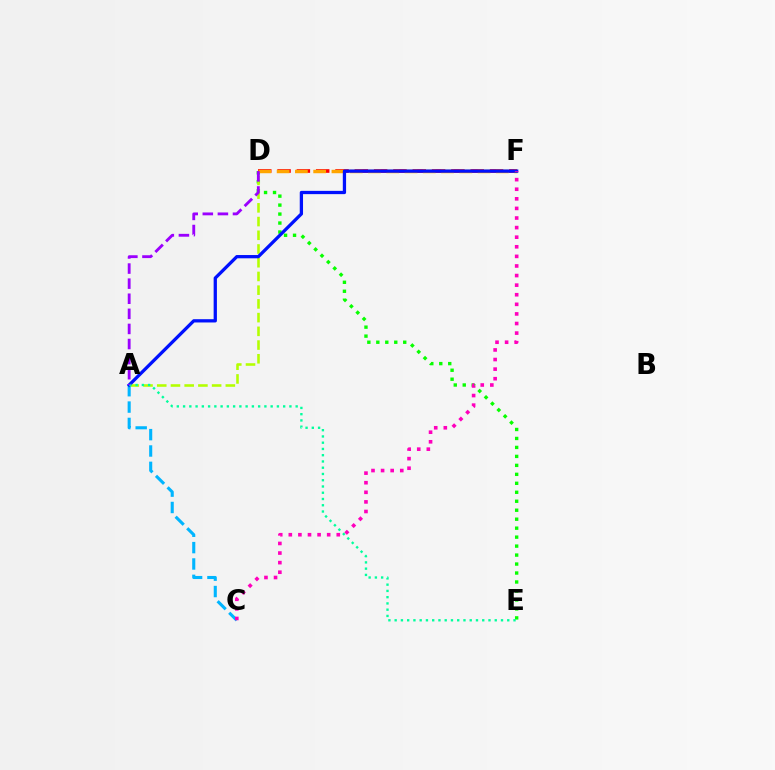{('D', 'E'): [{'color': '#08ff00', 'line_style': 'dotted', 'thickness': 2.44}], ('A', 'D'): [{'color': '#b3ff00', 'line_style': 'dashed', 'thickness': 1.86}, {'color': '#9b00ff', 'line_style': 'dashed', 'thickness': 2.05}], ('A', 'C'): [{'color': '#00b5ff', 'line_style': 'dashed', 'thickness': 2.22}], ('D', 'F'): [{'color': '#ff0000', 'line_style': 'dashed', 'thickness': 2.62}, {'color': '#ffa500', 'line_style': 'dashed', 'thickness': 2.48}], ('A', 'F'): [{'color': '#0010ff', 'line_style': 'solid', 'thickness': 2.36}], ('A', 'E'): [{'color': '#00ff9d', 'line_style': 'dotted', 'thickness': 1.7}], ('C', 'F'): [{'color': '#ff00bd', 'line_style': 'dotted', 'thickness': 2.61}]}